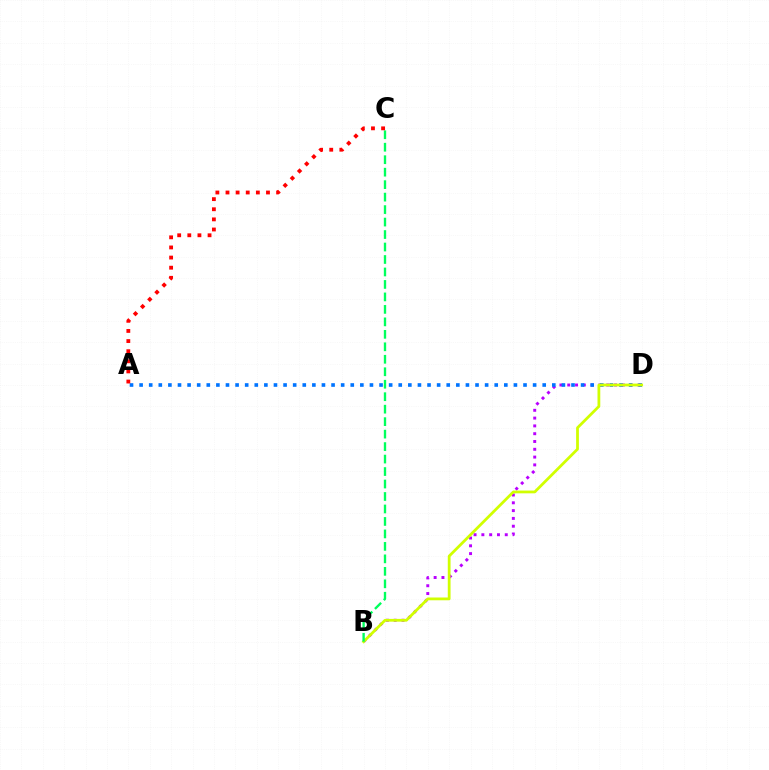{('B', 'D'): [{'color': '#b900ff', 'line_style': 'dotted', 'thickness': 2.12}, {'color': '#d1ff00', 'line_style': 'solid', 'thickness': 2.0}], ('A', 'D'): [{'color': '#0074ff', 'line_style': 'dotted', 'thickness': 2.61}], ('B', 'C'): [{'color': '#00ff5c', 'line_style': 'dashed', 'thickness': 1.69}], ('A', 'C'): [{'color': '#ff0000', 'line_style': 'dotted', 'thickness': 2.75}]}